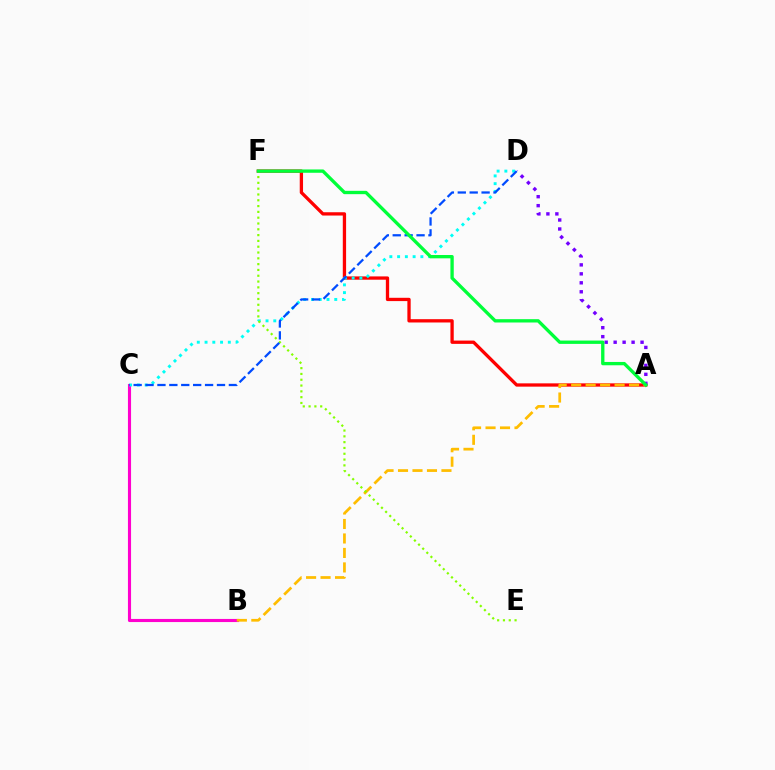{('B', 'C'): [{'color': '#ff00cf', 'line_style': 'solid', 'thickness': 2.24}], ('A', 'F'): [{'color': '#ff0000', 'line_style': 'solid', 'thickness': 2.37}, {'color': '#00ff39', 'line_style': 'solid', 'thickness': 2.39}], ('C', 'D'): [{'color': '#00fff6', 'line_style': 'dotted', 'thickness': 2.11}, {'color': '#004bff', 'line_style': 'dashed', 'thickness': 1.62}], ('A', 'D'): [{'color': '#7200ff', 'line_style': 'dotted', 'thickness': 2.44}], ('A', 'B'): [{'color': '#ffbd00', 'line_style': 'dashed', 'thickness': 1.97}], ('E', 'F'): [{'color': '#84ff00', 'line_style': 'dotted', 'thickness': 1.58}]}